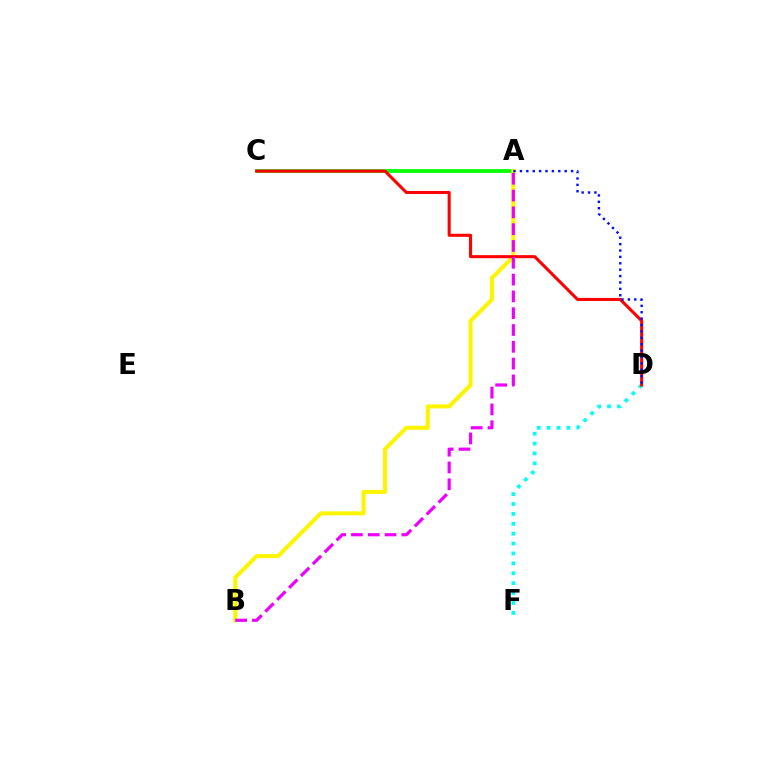{('A', 'C'): [{'color': '#08ff00', 'line_style': 'solid', 'thickness': 2.71}], ('D', 'F'): [{'color': '#00fff6', 'line_style': 'dotted', 'thickness': 2.69}], ('A', 'B'): [{'color': '#fcf500', 'line_style': 'solid', 'thickness': 2.92}, {'color': '#ee00ff', 'line_style': 'dashed', 'thickness': 2.28}], ('C', 'D'): [{'color': '#ff0000', 'line_style': 'solid', 'thickness': 2.2}], ('A', 'D'): [{'color': '#0010ff', 'line_style': 'dotted', 'thickness': 1.74}]}